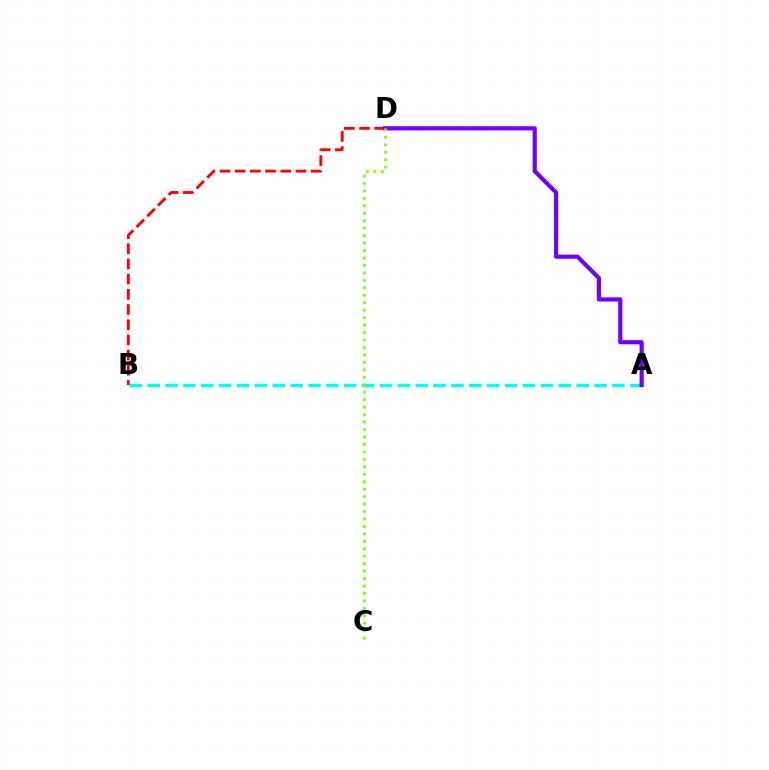{('A', 'B'): [{'color': '#00fff6', 'line_style': 'dashed', 'thickness': 2.43}], ('B', 'D'): [{'color': '#ff0000', 'line_style': 'dashed', 'thickness': 2.06}], ('A', 'D'): [{'color': '#7200ff', 'line_style': 'solid', 'thickness': 3.0}], ('C', 'D'): [{'color': '#84ff00', 'line_style': 'dotted', 'thickness': 2.03}]}